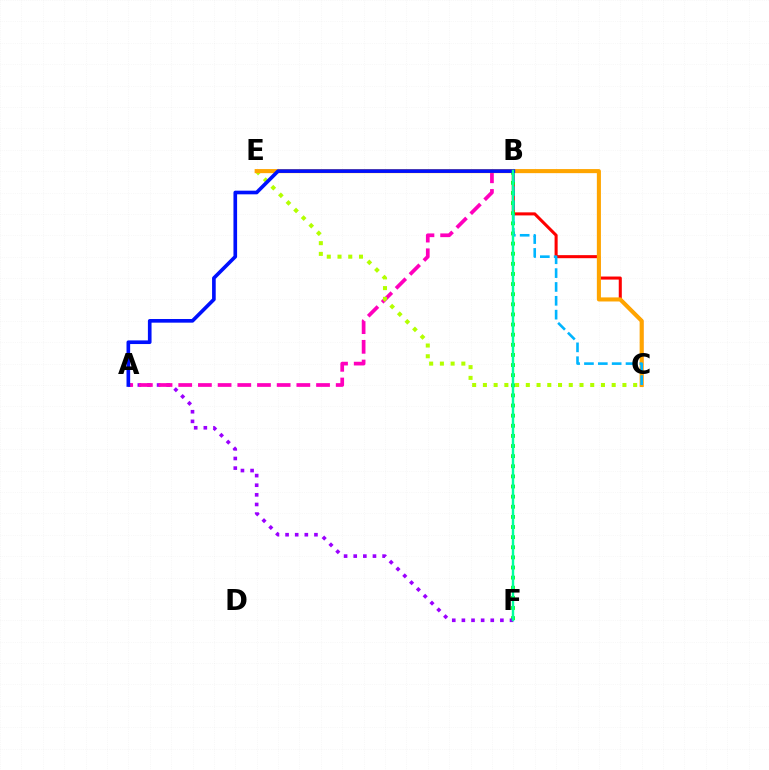{('B', 'C'): [{'color': '#ff0000', 'line_style': 'solid', 'thickness': 2.2}, {'color': '#00b5ff', 'line_style': 'dashed', 'thickness': 1.88}], ('B', 'F'): [{'color': '#08ff00', 'line_style': 'dotted', 'thickness': 2.75}, {'color': '#00ff9d', 'line_style': 'solid', 'thickness': 1.76}], ('A', 'F'): [{'color': '#9b00ff', 'line_style': 'dotted', 'thickness': 2.62}], ('A', 'B'): [{'color': '#ff00bd', 'line_style': 'dashed', 'thickness': 2.67}, {'color': '#0010ff', 'line_style': 'solid', 'thickness': 2.62}], ('C', 'E'): [{'color': '#b3ff00', 'line_style': 'dotted', 'thickness': 2.92}, {'color': '#ffa500', 'line_style': 'solid', 'thickness': 2.93}]}